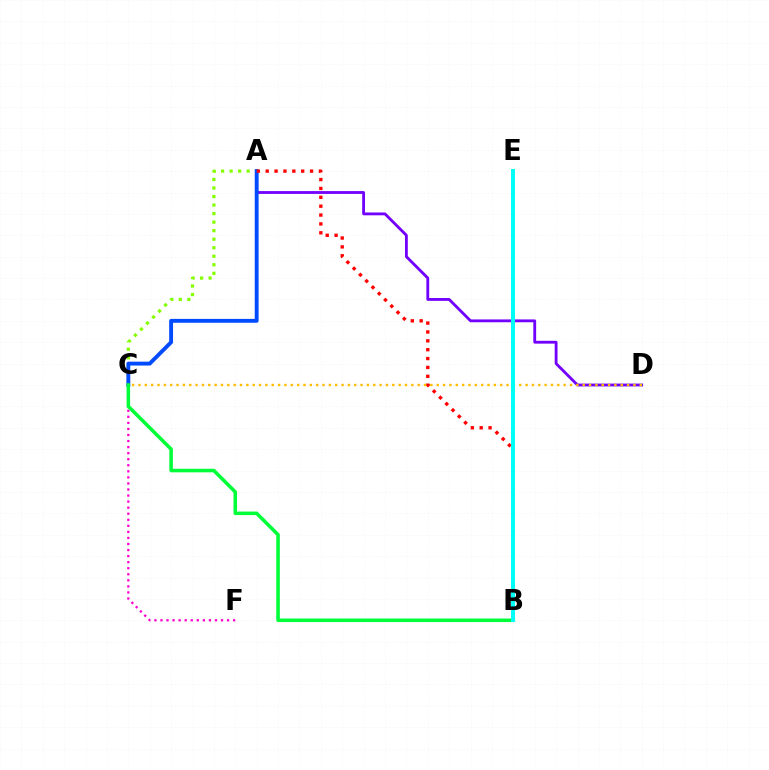{('C', 'F'): [{'color': '#ff00cf', 'line_style': 'dotted', 'thickness': 1.65}], ('A', 'D'): [{'color': '#7200ff', 'line_style': 'solid', 'thickness': 2.04}], ('A', 'C'): [{'color': '#84ff00', 'line_style': 'dotted', 'thickness': 2.32}, {'color': '#004bff', 'line_style': 'solid', 'thickness': 2.79}], ('A', 'B'): [{'color': '#ff0000', 'line_style': 'dotted', 'thickness': 2.41}], ('B', 'C'): [{'color': '#00ff39', 'line_style': 'solid', 'thickness': 2.55}], ('C', 'D'): [{'color': '#ffbd00', 'line_style': 'dotted', 'thickness': 1.72}], ('B', 'E'): [{'color': '#00fff6', 'line_style': 'solid', 'thickness': 2.88}]}